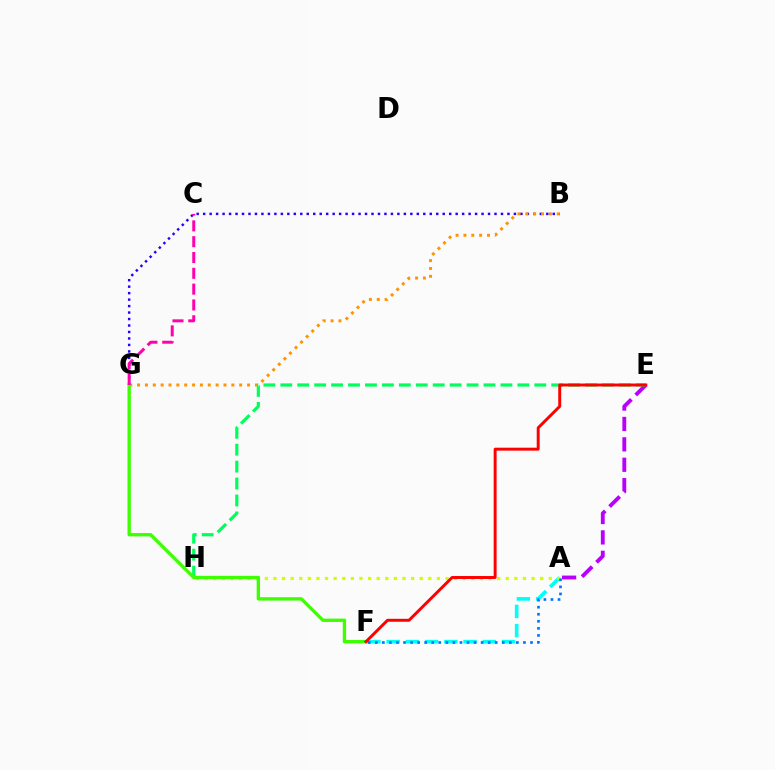{('A', 'F'): [{'color': '#00fff6', 'line_style': 'dashed', 'thickness': 2.61}, {'color': '#0074ff', 'line_style': 'dotted', 'thickness': 1.92}], ('A', 'H'): [{'color': '#d1ff00', 'line_style': 'dotted', 'thickness': 2.34}], ('B', 'G'): [{'color': '#2500ff', 'line_style': 'dotted', 'thickness': 1.76}, {'color': '#ff9400', 'line_style': 'dotted', 'thickness': 2.13}], ('A', 'E'): [{'color': '#b900ff', 'line_style': 'dashed', 'thickness': 2.77}], ('E', 'H'): [{'color': '#00ff5c', 'line_style': 'dashed', 'thickness': 2.3}], ('F', 'G'): [{'color': '#3dff00', 'line_style': 'solid', 'thickness': 2.4}], ('E', 'F'): [{'color': '#ff0000', 'line_style': 'solid', 'thickness': 2.12}], ('C', 'G'): [{'color': '#ff00ac', 'line_style': 'dashed', 'thickness': 2.15}]}